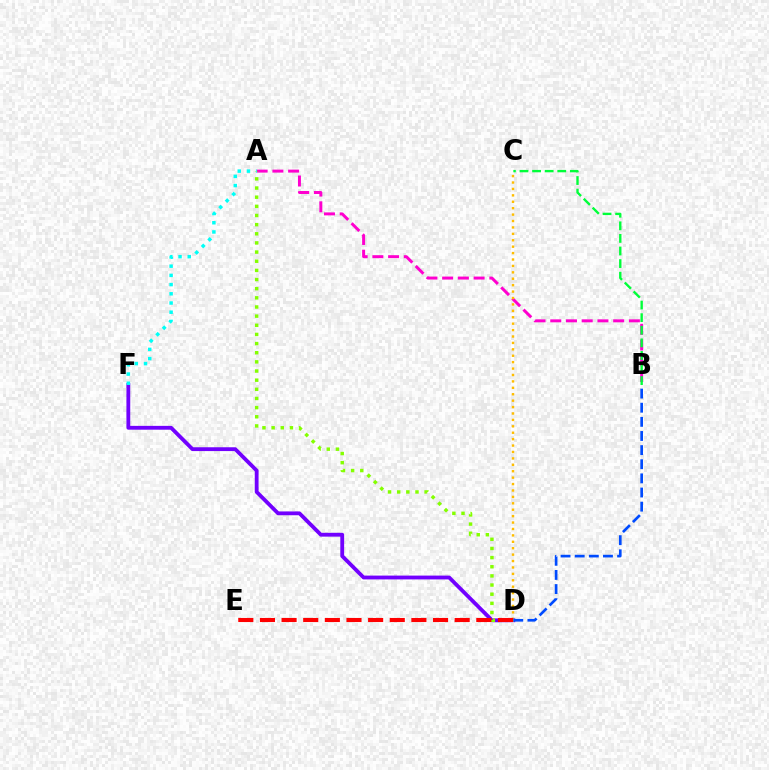{('A', 'B'): [{'color': '#ff00cf', 'line_style': 'dashed', 'thickness': 2.14}], ('C', 'D'): [{'color': '#ffbd00', 'line_style': 'dotted', 'thickness': 1.74}], ('D', 'F'): [{'color': '#7200ff', 'line_style': 'solid', 'thickness': 2.75}], ('B', 'D'): [{'color': '#004bff', 'line_style': 'dashed', 'thickness': 1.92}], ('A', 'D'): [{'color': '#84ff00', 'line_style': 'dotted', 'thickness': 2.49}], ('D', 'E'): [{'color': '#ff0000', 'line_style': 'dashed', 'thickness': 2.94}], ('A', 'F'): [{'color': '#00fff6', 'line_style': 'dotted', 'thickness': 2.5}], ('B', 'C'): [{'color': '#00ff39', 'line_style': 'dashed', 'thickness': 1.71}]}